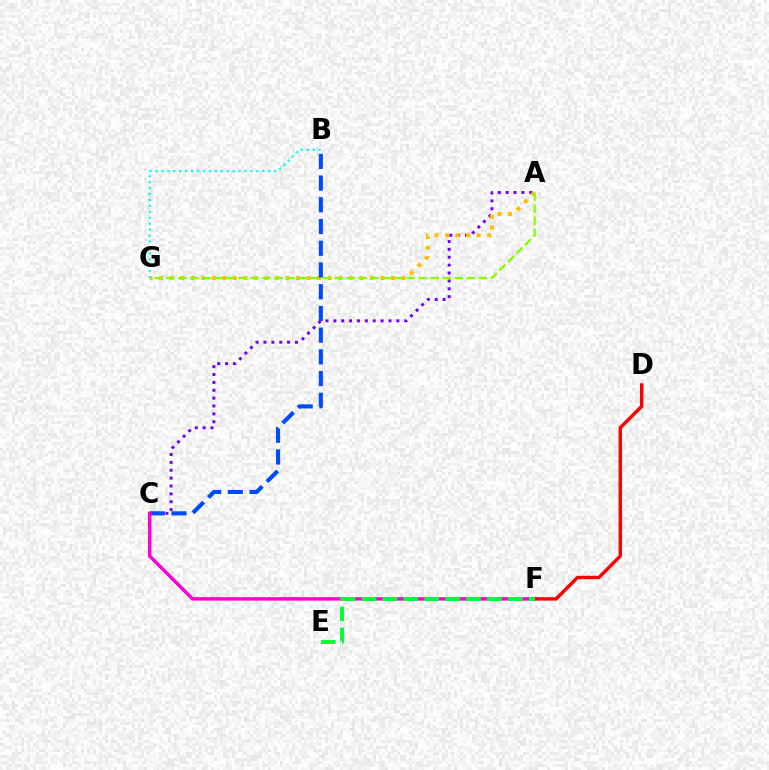{('A', 'C'): [{'color': '#7200ff', 'line_style': 'dotted', 'thickness': 2.14}], ('A', 'G'): [{'color': '#ffbd00', 'line_style': 'dotted', 'thickness': 2.86}, {'color': '#84ff00', 'line_style': 'dashed', 'thickness': 1.63}], ('B', 'C'): [{'color': '#004bff', 'line_style': 'dashed', 'thickness': 2.95}], ('B', 'G'): [{'color': '#00fff6', 'line_style': 'dotted', 'thickness': 1.61}], ('C', 'F'): [{'color': '#ff00cf', 'line_style': 'solid', 'thickness': 2.47}], ('D', 'F'): [{'color': '#ff0000', 'line_style': 'solid', 'thickness': 2.46}], ('E', 'F'): [{'color': '#00ff39', 'line_style': 'dashed', 'thickness': 2.84}]}